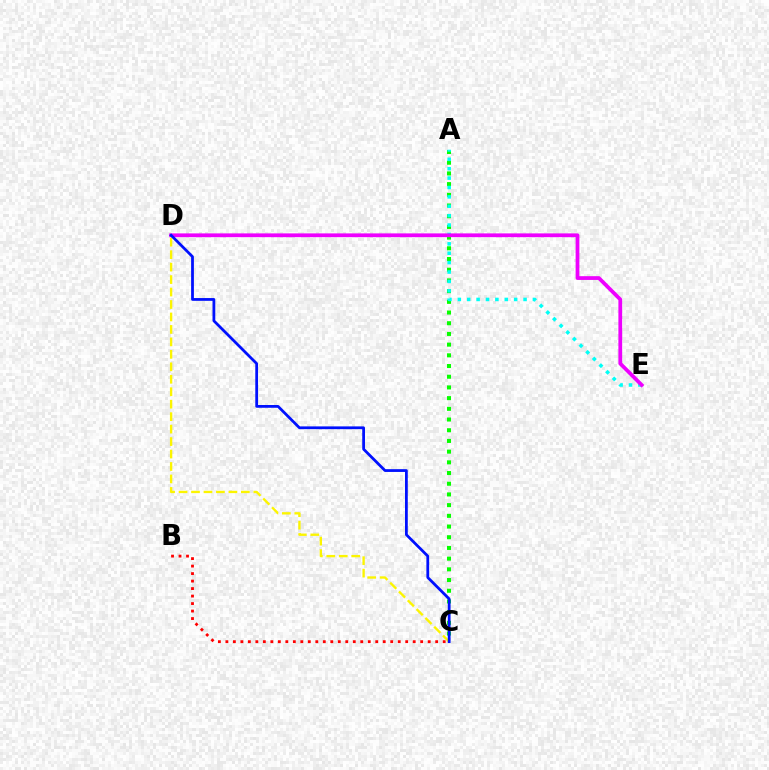{('A', 'C'): [{'color': '#08ff00', 'line_style': 'dotted', 'thickness': 2.91}], ('A', 'E'): [{'color': '#00fff6', 'line_style': 'dotted', 'thickness': 2.55}], ('B', 'C'): [{'color': '#ff0000', 'line_style': 'dotted', 'thickness': 2.04}], ('D', 'E'): [{'color': '#ee00ff', 'line_style': 'solid', 'thickness': 2.71}], ('C', 'D'): [{'color': '#fcf500', 'line_style': 'dashed', 'thickness': 1.69}, {'color': '#0010ff', 'line_style': 'solid', 'thickness': 2.0}]}